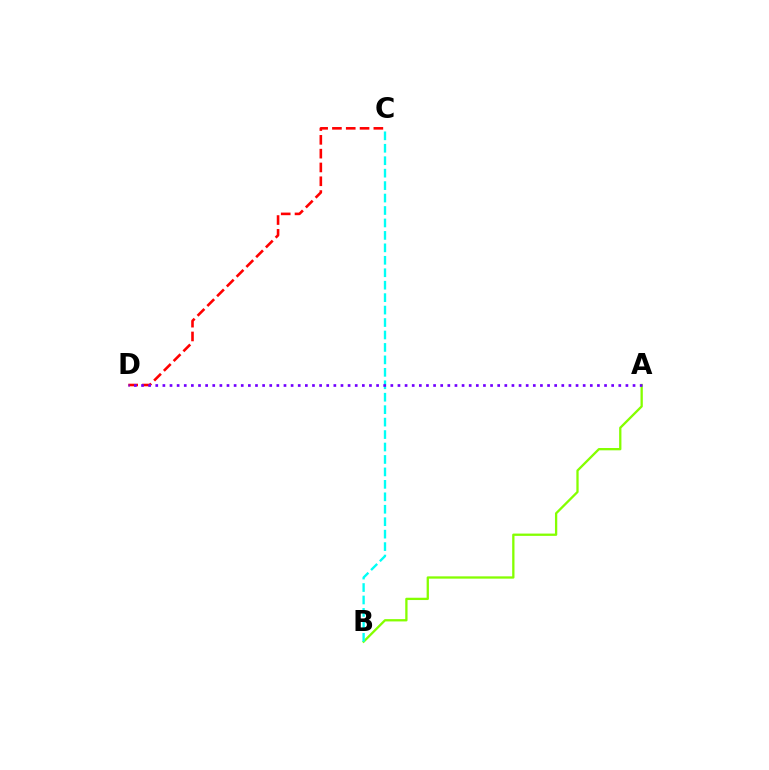{('A', 'B'): [{'color': '#84ff00', 'line_style': 'solid', 'thickness': 1.66}], ('B', 'C'): [{'color': '#00fff6', 'line_style': 'dashed', 'thickness': 1.69}], ('C', 'D'): [{'color': '#ff0000', 'line_style': 'dashed', 'thickness': 1.88}], ('A', 'D'): [{'color': '#7200ff', 'line_style': 'dotted', 'thickness': 1.94}]}